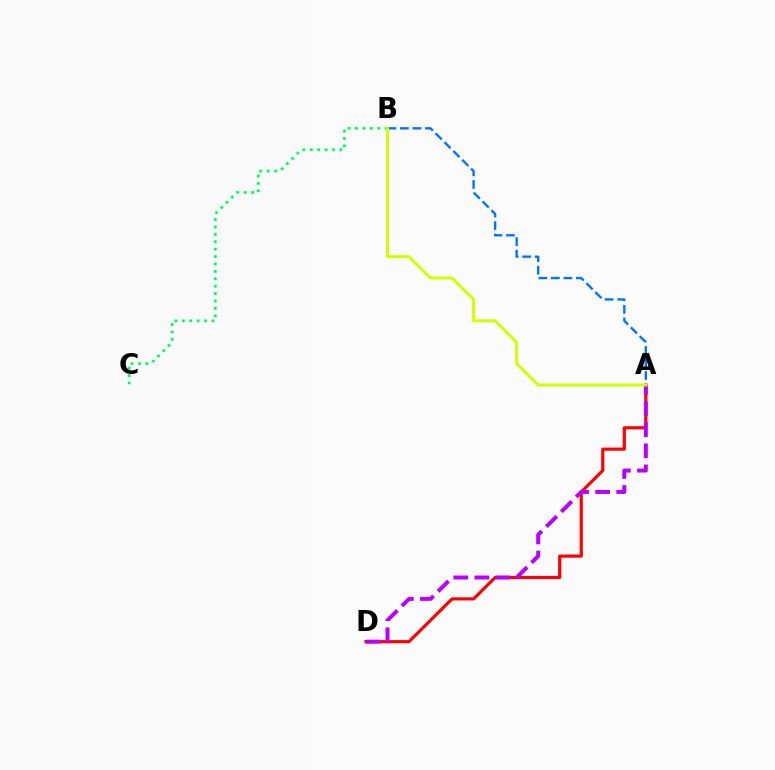{('B', 'C'): [{'color': '#00ff5c', 'line_style': 'dotted', 'thickness': 2.01}], ('A', 'D'): [{'color': '#ff0000', 'line_style': 'solid', 'thickness': 2.28}, {'color': '#b900ff', 'line_style': 'dashed', 'thickness': 2.86}], ('A', 'B'): [{'color': '#0074ff', 'line_style': 'dashed', 'thickness': 1.7}, {'color': '#d1ff00', 'line_style': 'solid', 'thickness': 2.15}]}